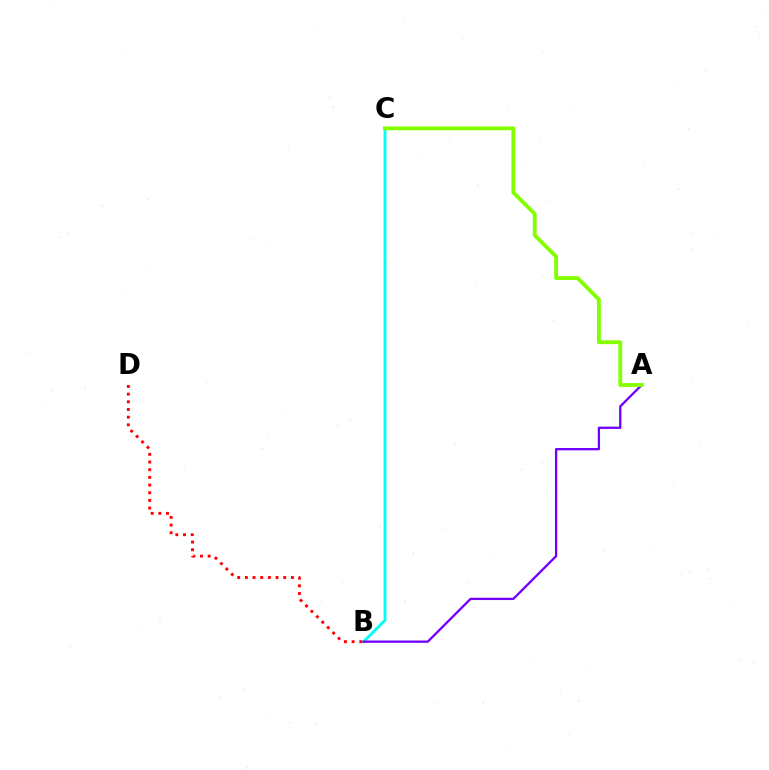{('B', 'C'): [{'color': '#00fff6', 'line_style': 'solid', 'thickness': 2.06}], ('A', 'B'): [{'color': '#7200ff', 'line_style': 'solid', 'thickness': 1.66}], ('B', 'D'): [{'color': '#ff0000', 'line_style': 'dotted', 'thickness': 2.09}], ('A', 'C'): [{'color': '#84ff00', 'line_style': 'solid', 'thickness': 2.77}]}